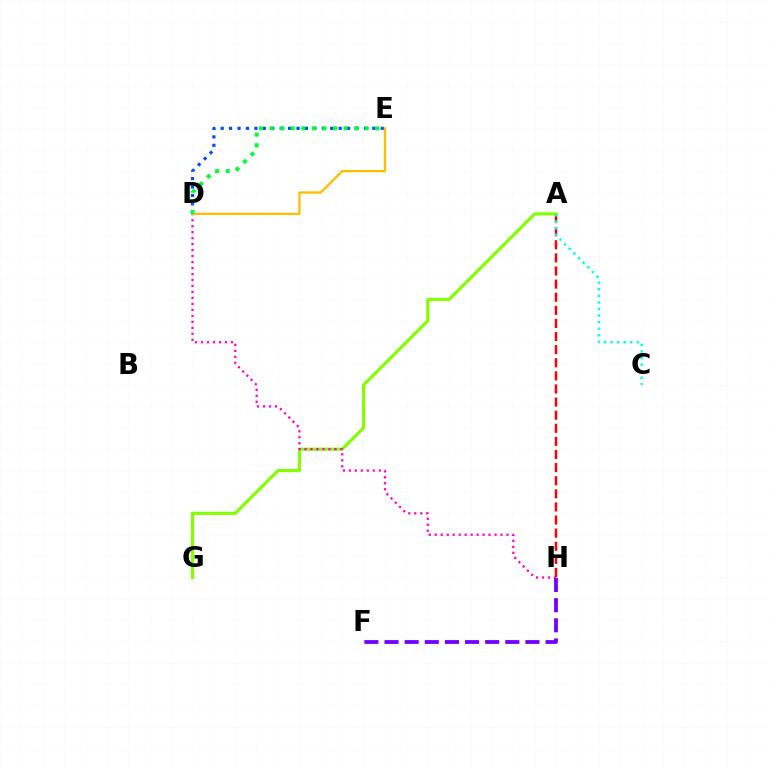{('A', 'G'): [{'color': '#84ff00', 'line_style': 'solid', 'thickness': 2.28}], ('D', 'H'): [{'color': '#ff00cf', 'line_style': 'dotted', 'thickness': 1.62}], ('F', 'H'): [{'color': '#7200ff', 'line_style': 'dashed', 'thickness': 2.73}], ('D', 'E'): [{'color': '#004bff', 'line_style': 'dotted', 'thickness': 2.29}, {'color': '#ffbd00', 'line_style': 'solid', 'thickness': 1.66}, {'color': '#00ff39', 'line_style': 'dotted', 'thickness': 2.87}], ('A', 'H'): [{'color': '#ff0000', 'line_style': 'dashed', 'thickness': 1.78}], ('A', 'C'): [{'color': '#00fff6', 'line_style': 'dotted', 'thickness': 1.78}]}